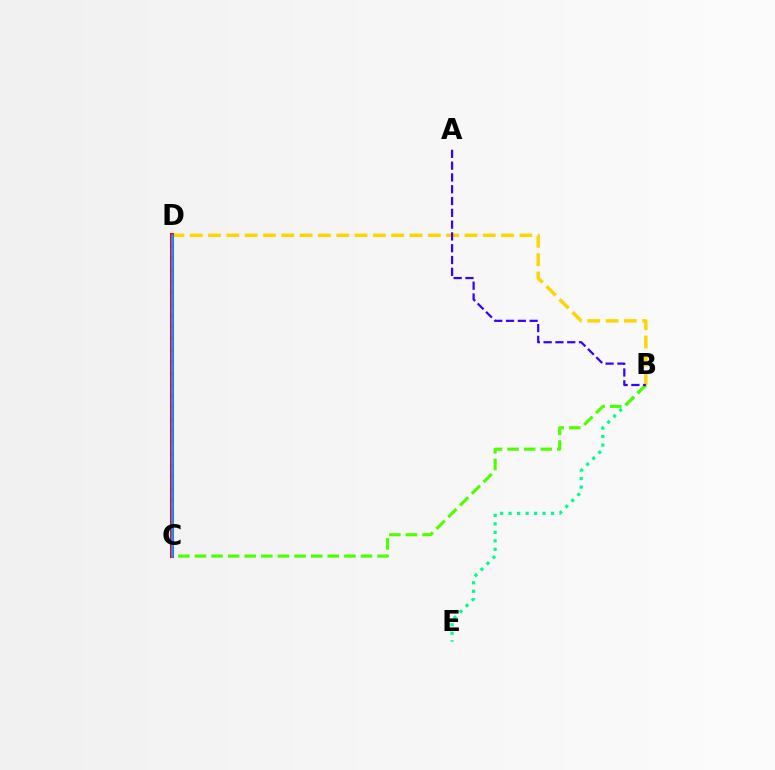{('B', 'E'): [{'color': '#00ff86', 'line_style': 'dotted', 'thickness': 2.31}], ('B', 'C'): [{'color': '#4fff00', 'line_style': 'dashed', 'thickness': 2.26}], ('B', 'D'): [{'color': '#ffd500', 'line_style': 'dashed', 'thickness': 2.49}], ('A', 'B'): [{'color': '#3700ff', 'line_style': 'dashed', 'thickness': 1.6}], ('C', 'D'): [{'color': '#ff0000', 'line_style': 'solid', 'thickness': 2.94}, {'color': '#ff00ed', 'line_style': 'dashed', 'thickness': 1.57}, {'color': '#009eff', 'line_style': 'solid', 'thickness': 1.8}]}